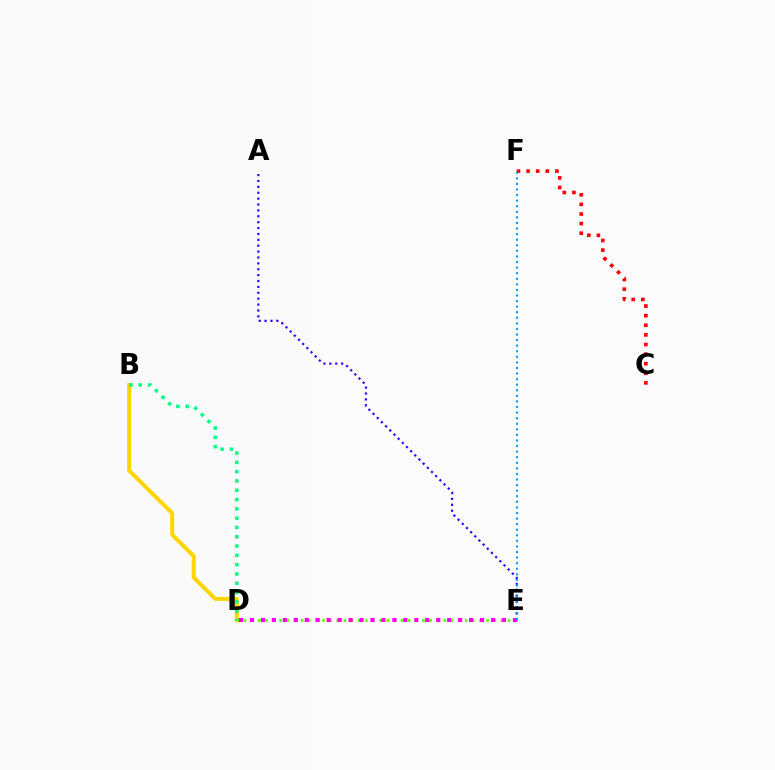{('B', 'D'): [{'color': '#ffd500', 'line_style': 'solid', 'thickness': 2.88}, {'color': '#00ff86', 'line_style': 'dotted', 'thickness': 2.53}], ('D', 'E'): [{'color': '#4fff00', 'line_style': 'dotted', 'thickness': 1.94}, {'color': '#ff00ed', 'line_style': 'dotted', 'thickness': 2.98}], ('A', 'E'): [{'color': '#3700ff', 'line_style': 'dotted', 'thickness': 1.6}], ('C', 'F'): [{'color': '#ff0000', 'line_style': 'dotted', 'thickness': 2.61}], ('E', 'F'): [{'color': '#009eff', 'line_style': 'dotted', 'thickness': 1.52}]}